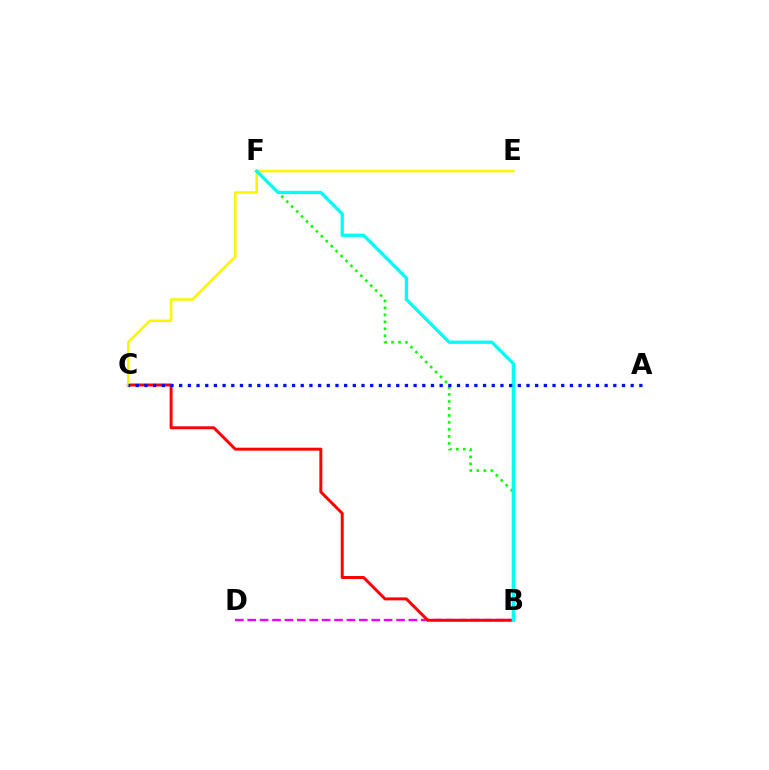{('B', 'D'): [{'color': '#ee00ff', 'line_style': 'dashed', 'thickness': 1.68}], ('B', 'C'): [{'color': '#ff0000', 'line_style': 'solid', 'thickness': 2.13}], ('C', 'E'): [{'color': '#fcf500', 'line_style': 'solid', 'thickness': 1.83}], ('B', 'F'): [{'color': '#08ff00', 'line_style': 'dotted', 'thickness': 1.9}, {'color': '#00fff6', 'line_style': 'solid', 'thickness': 2.37}], ('A', 'C'): [{'color': '#0010ff', 'line_style': 'dotted', 'thickness': 2.36}]}